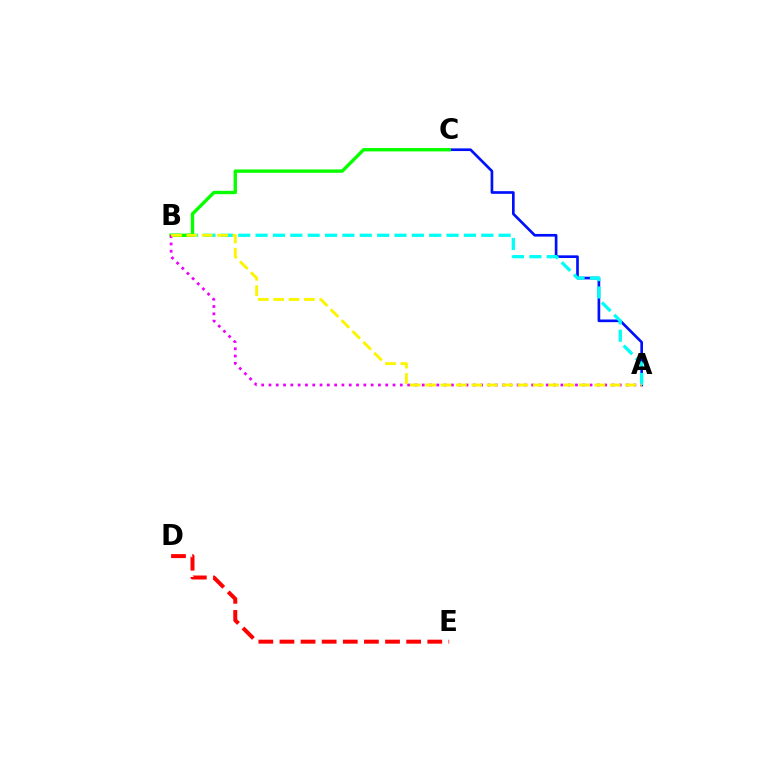{('A', 'C'): [{'color': '#0010ff', 'line_style': 'solid', 'thickness': 1.92}], ('A', 'B'): [{'color': '#00fff6', 'line_style': 'dashed', 'thickness': 2.36}, {'color': '#ee00ff', 'line_style': 'dotted', 'thickness': 1.98}, {'color': '#fcf500', 'line_style': 'dashed', 'thickness': 2.09}], ('B', 'C'): [{'color': '#08ff00', 'line_style': 'solid', 'thickness': 2.44}], ('D', 'E'): [{'color': '#ff0000', 'line_style': 'dashed', 'thickness': 2.87}]}